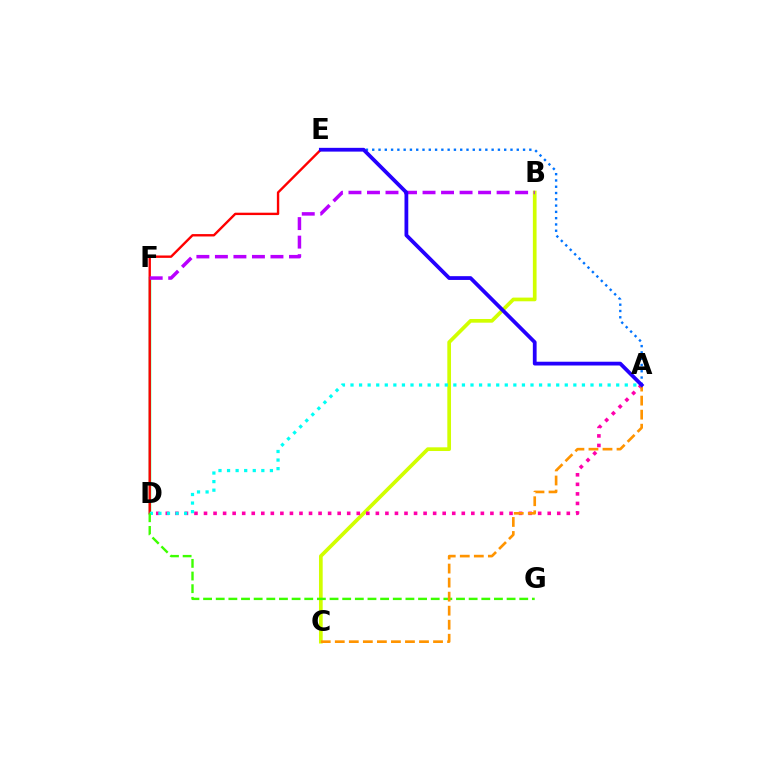{('B', 'C'): [{'color': '#d1ff00', 'line_style': 'solid', 'thickness': 2.66}], ('A', 'D'): [{'color': '#ff00ac', 'line_style': 'dotted', 'thickness': 2.59}, {'color': '#00fff6', 'line_style': 'dotted', 'thickness': 2.33}], ('D', 'F'): [{'color': '#00ff5c', 'line_style': 'solid', 'thickness': 1.73}], ('D', 'E'): [{'color': '#ff0000', 'line_style': 'solid', 'thickness': 1.72}], ('D', 'G'): [{'color': '#3dff00', 'line_style': 'dashed', 'thickness': 1.72}], ('A', 'C'): [{'color': '#ff9400', 'line_style': 'dashed', 'thickness': 1.91}], ('B', 'F'): [{'color': '#b900ff', 'line_style': 'dashed', 'thickness': 2.52}], ('A', 'E'): [{'color': '#0074ff', 'line_style': 'dotted', 'thickness': 1.71}, {'color': '#2500ff', 'line_style': 'solid', 'thickness': 2.72}]}